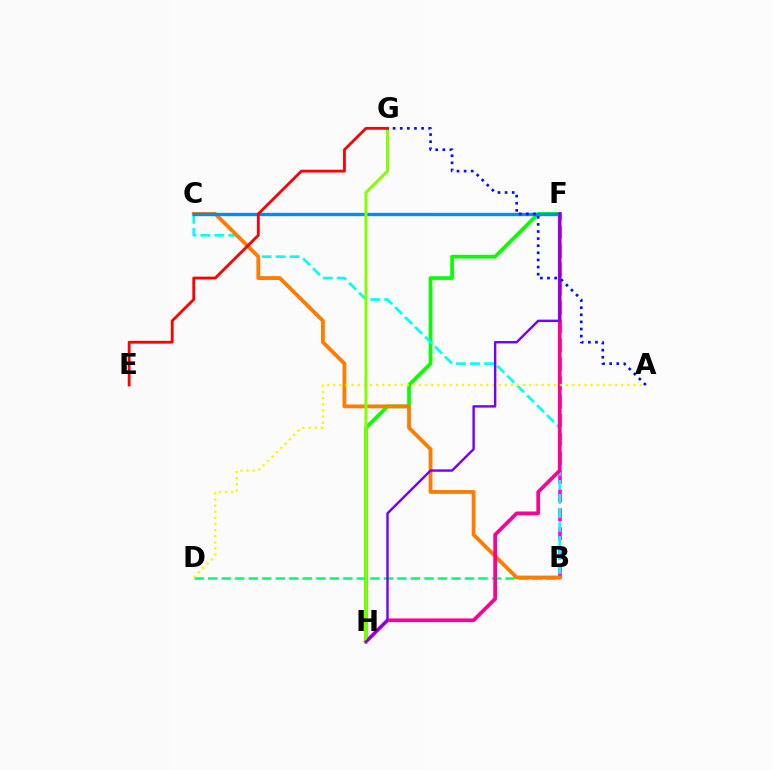{('F', 'H'): [{'color': '#08ff00', 'line_style': 'solid', 'thickness': 2.66}, {'color': '#ff0094', 'line_style': 'solid', 'thickness': 2.67}, {'color': '#7200ff', 'line_style': 'solid', 'thickness': 1.73}], ('B', 'F'): [{'color': '#ee00ff', 'line_style': 'dashed', 'thickness': 2.56}], ('B', 'C'): [{'color': '#00fff6', 'line_style': 'dashed', 'thickness': 1.91}, {'color': '#ff7c00', 'line_style': 'solid', 'thickness': 2.75}], ('B', 'D'): [{'color': '#00ff74', 'line_style': 'dashed', 'thickness': 1.84}], ('A', 'D'): [{'color': '#fcf500', 'line_style': 'dotted', 'thickness': 1.67}], ('C', 'F'): [{'color': '#008cff', 'line_style': 'solid', 'thickness': 2.42}], ('G', 'H'): [{'color': '#84ff00', 'line_style': 'solid', 'thickness': 2.16}], ('A', 'G'): [{'color': '#0010ff', 'line_style': 'dotted', 'thickness': 1.93}], ('E', 'G'): [{'color': '#ff0000', 'line_style': 'solid', 'thickness': 2.02}]}